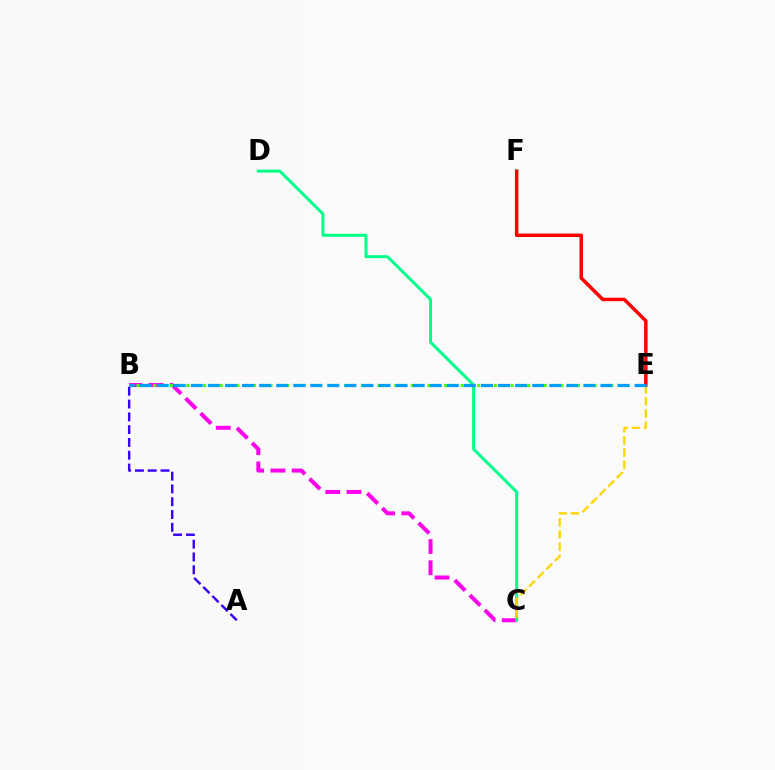{('B', 'C'): [{'color': '#ff00ed', 'line_style': 'dashed', 'thickness': 2.88}], ('B', 'E'): [{'color': '#4fff00', 'line_style': 'dotted', 'thickness': 2.26}, {'color': '#009eff', 'line_style': 'dashed', 'thickness': 2.32}], ('C', 'D'): [{'color': '#00ff86', 'line_style': 'solid', 'thickness': 2.14}], ('A', 'B'): [{'color': '#3700ff', 'line_style': 'dashed', 'thickness': 1.74}], ('C', 'E'): [{'color': '#ffd500', 'line_style': 'dashed', 'thickness': 1.65}], ('E', 'F'): [{'color': '#ff0000', 'line_style': 'solid', 'thickness': 2.51}]}